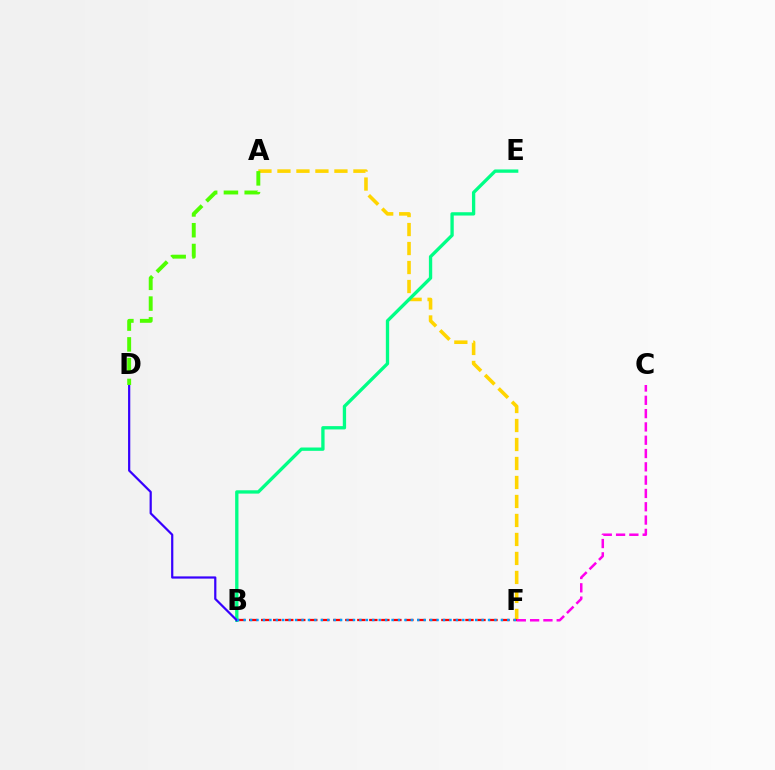{('A', 'F'): [{'color': '#ffd500', 'line_style': 'dashed', 'thickness': 2.58}], ('B', 'F'): [{'color': '#ff0000', 'line_style': 'dashed', 'thickness': 1.63}, {'color': '#009eff', 'line_style': 'dotted', 'thickness': 1.75}], ('C', 'F'): [{'color': '#ff00ed', 'line_style': 'dashed', 'thickness': 1.81}], ('B', 'E'): [{'color': '#00ff86', 'line_style': 'solid', 'thickness': 2.39}], ('B', 'D'): [{'color': '#3700ff', 'line_style': 'solid', 'thickness': 1.6}], ('A', 'D'): [{'color': '#4fff00', 'line_style': 'dashed', 'thickness': 2.82}]}